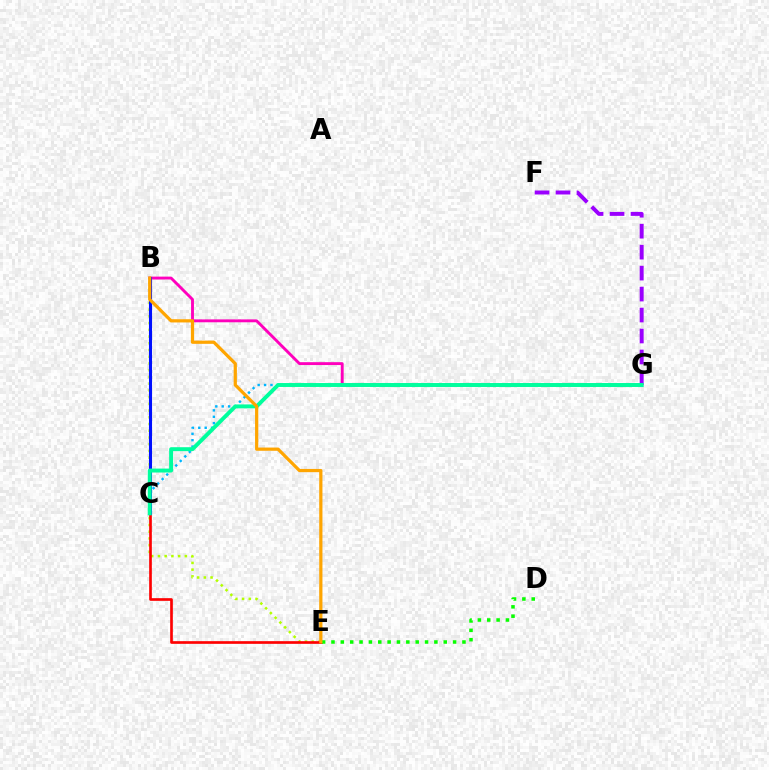{('B', 'G'): [{'color': '#ff00bd', 'line_style': 'solid', 'thickness': 2.07}], ('B', 'E'): [{'color': '#b3ff00', 'line_style': 'dotted', 'thickness': 1.83}, {'color': '#ffa500', 'line_style': 'solid', 'thickness': 2.32}], ('F', 'G'): [{'color': '#9b00ff', 'line_style': 'dashed', 'thickness': 2.85}], ('C', 'E'): [{'color': '#ff0000', 'line_style': 'solid', 'thickness': 1.93}], ('B', 'C'): [{'color': '#0010ff', 'line_style': 'solid', 'thickness': 2.22}], ('C', 'G'): [{'color': '#00b5ff', 'line_style': 'dotted', 'thickness': 1.74}, {'color': '#00ff9d', 'line_style': 'solid', 'thickness': 2.83}], ('D', 'E'): [{'color': '#08ff00', 'line_style': 'dotted', 'thickness': 2.54}]}